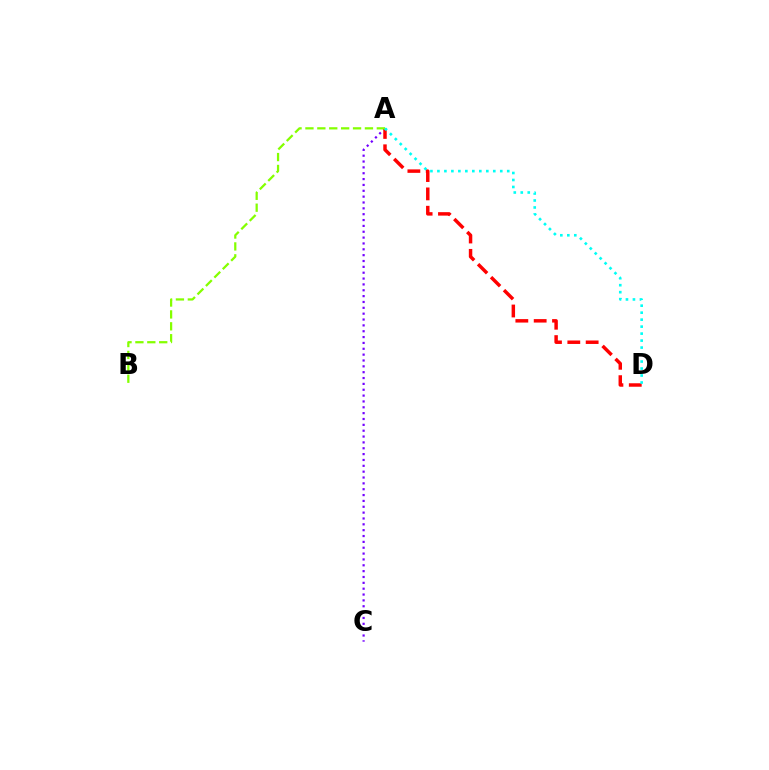{('A', 'C'): [{'color': '#7200ff', 'line_style': 'dotted', 'thickness': 1.59}], ('A', 'D'): [{'color': '#ff0000', 'line_style': 'dashed', 'thickness': 2.49}, {'color': '#00fff6', 'line_style': 'dotted', 'thickness': 1.9}], ('A', 'B'): [{'color': '#84ff00', 'line_style': 'dashed', 'thickness': 1.62}]}